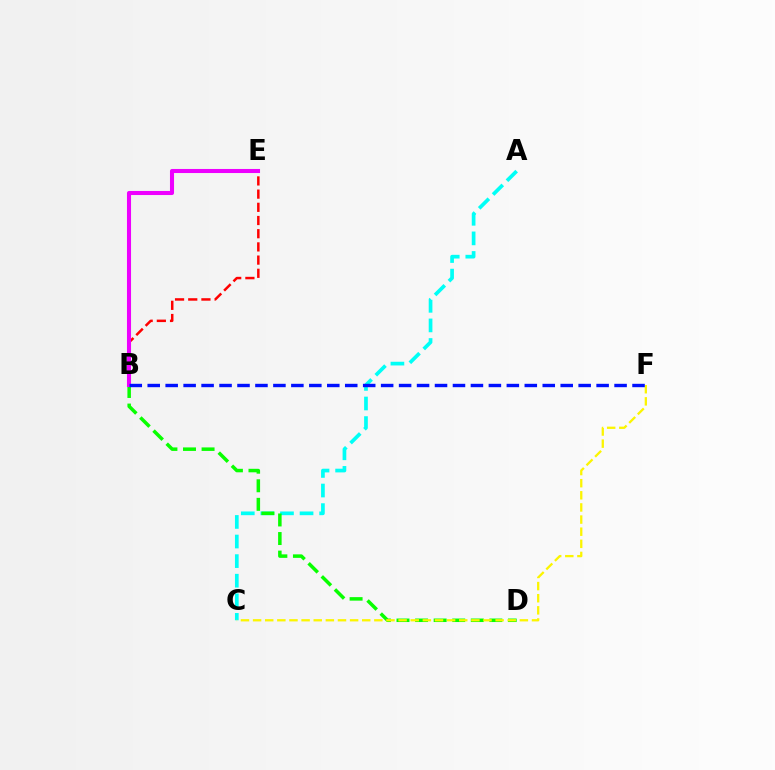{('B', 'E'): [{'color': '#ff0000', 'line_style': 'dashed', 'thickness': 1.79}, {'color': '#ee00ff', 'line_style': 'solid', 'thickness': 2.93}], ('A', 'C'): [{'color': '#00fff6', 'line_style': 'dashed', 'thickness': 2.66}], ('B', 'D'): [{'color': '#08ff00', 'line_style': 'dashed', 'thickness': 2.52}], ('C', 'F'): [{'color': '#fcf500', 'line_style': 'dashed', 'thickness': 1.65}], ('B', 'F'): [{'color': '#0010ff', 'line_style': 'dashed', 'thickness': 2.44}]}